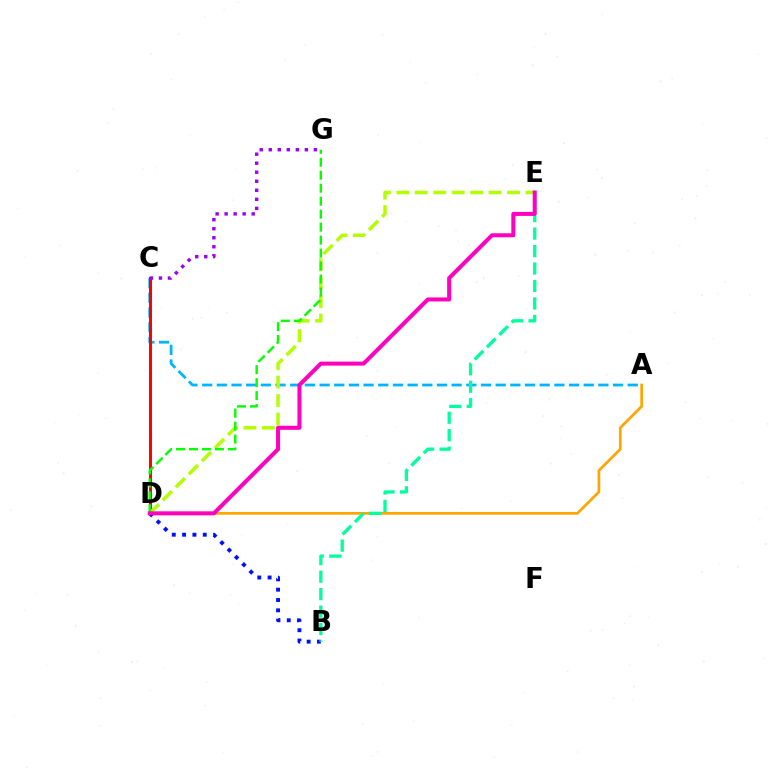{('A', 'C'): [{'color': '#00b5ff', 'line_style': 'dashed', 'thickness': 1.99}], ('C', 'D'): [{'color': '#ff0000', 'line_style': 'solid', 'thickness': 2.14}], ('A', 'D'): [{'color': '#ffa500', 'line_style': 'solid', 'thickness': 1.96}], ('B', 'D'): [{'color': '#0010ff', 'line_style': 'dotted', 'thickness': 2.8}], ('C', 'G'): [{'color': '#9b00ff', 'line_style': 'dotted', 'thickness': 2.45}], ('D', 'E'): [{'color': '#b3ff00', 'line_style': 'dashed', 'thickness': 2.51}, {'color': '#ff00bd', 'line_style': 'solid', 'thickness': 2.9}], ('D', 'G'): [{'color': '#08ff00', 'line_style': 'dashed', 'thickness': 1.76}], ('B', 'E'): [{'color': '#00ff9d', 'line_style': 'dashed', 'thickness': 2.37}]}